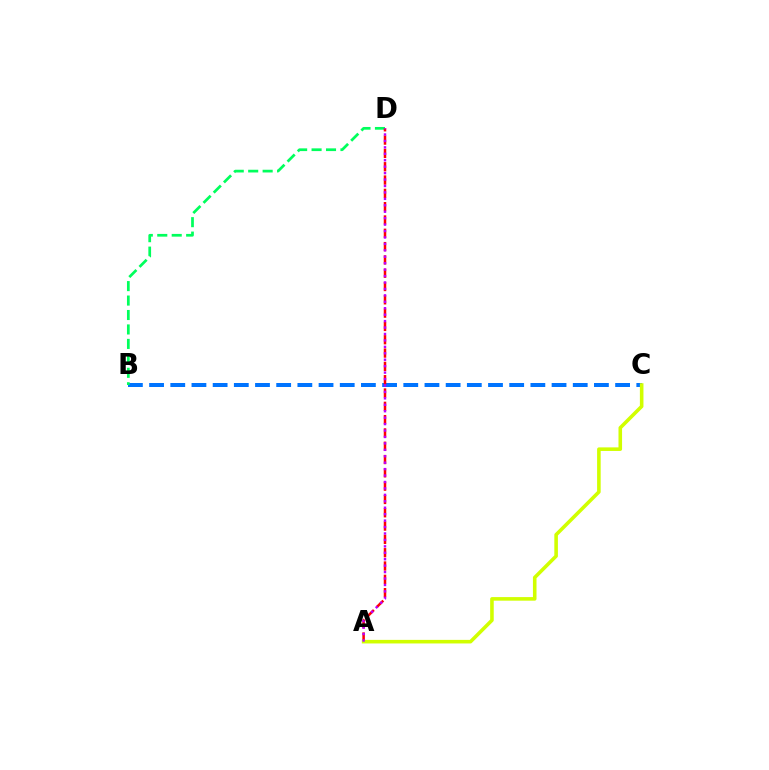{('B', 'C'): [{'color': '#0074ff', 'line_style': 'dashed', 'thickness': 2.88}], ('B', 'D'): [{'color': '#00ff5c', 'line_style': 'dashed', 'thickness': 1.96}], ('A', 'D'): [{'color': '#ff0000', 'line_style': 'dashed', 'thickness': 1.81}, {'color': '#b900ff', 'line_style': 'dotted', 'thickness': 1.75}], ('A', 'C'): [{'color': '#d1ff00', 'line_style': 'solid', 'thickness': 2.58}]}